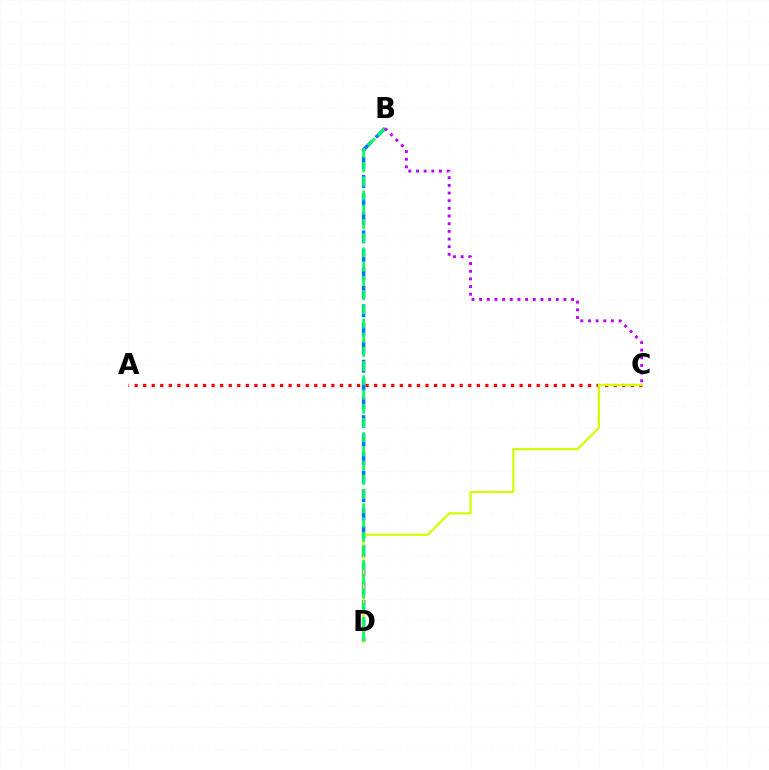{('A', 'C'): [{'color': '#ff0000', 'line_style': 'dotted', 'thickness': 2.32}], ('B', 'D'): [{'color': '#0074ff', 'line_style': 'dashed', 'thickness': 2.51}, {'color': '#00ff5c', 'line_style': 'dashed', 'thickness': 1.93}], ('C', 'D'): [{'color': '#d1ff00', 'line_style': 'solid', 'thickness': 1.61}], ('B', 'C'): [{'color': '#b900ff', 'line_style': 'dotted', 'thickness': 2.08}]}